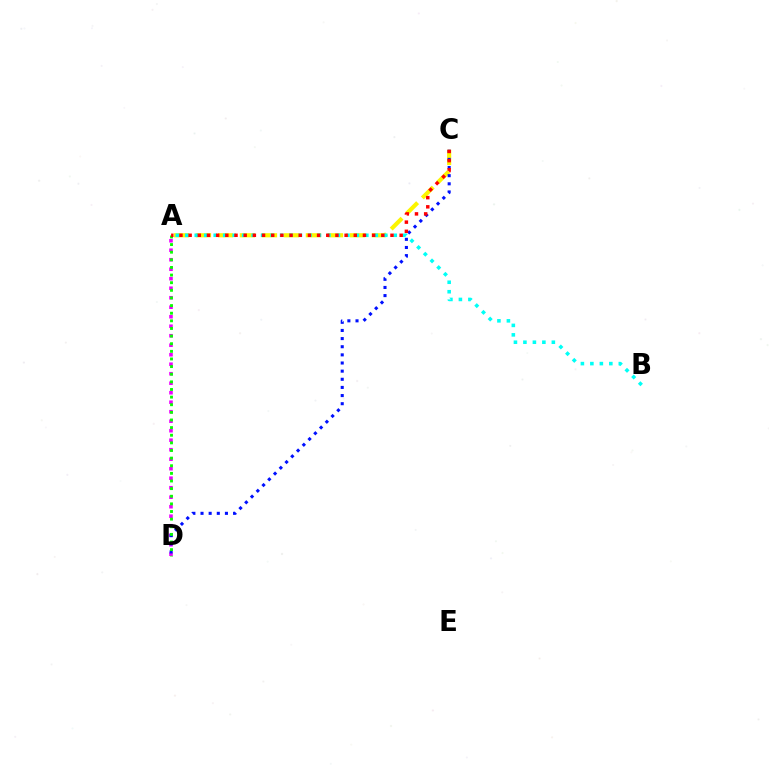{('A', 'C'): [{'color': '#fcf500', 'line_style': 'dashed', 'thickness': 2.99}, {'color': '#ff0000', 'line_style': 'dotted', 'thickness': 2.49}], ('A', 'D'): [{'color': '#ee00ff', 'line_style': 'dotted', 'thickness': 2.58}, {'color': '#08ff00', 'line_style': 'dotted', 'thickness': 2.07}], ('C', 'D'): [{'color': '#0010ff', 'line_style': 'dotted', 'thickness': 2.21}], ('A', 'B'): [{'color': '#00fff6', 'line_style': 'dotted', 'thickness': 2.57}]}